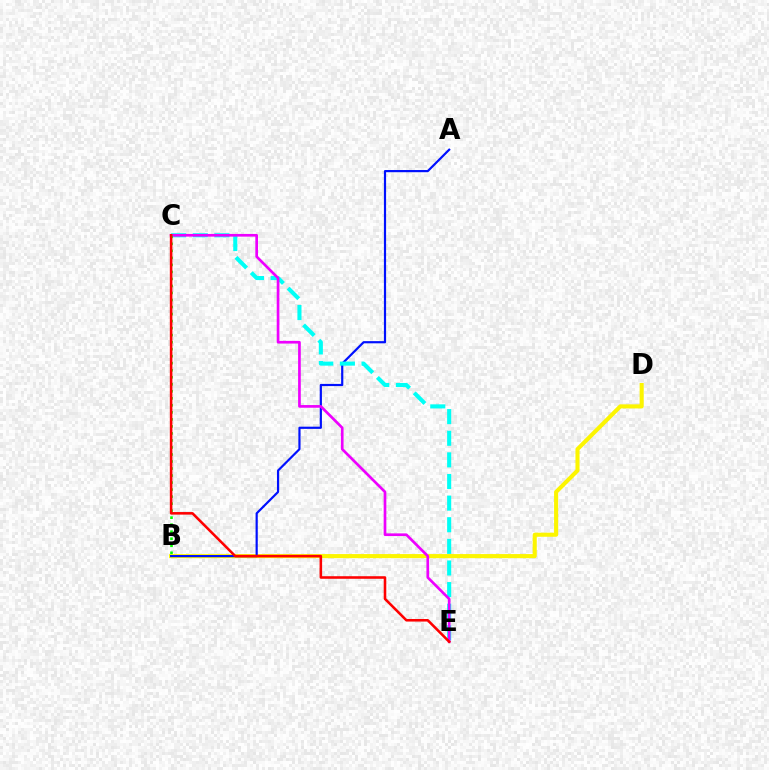{('B', 'D'): [{'color': '#fcf500', 'line_style': 'solid', 'thickness': 2.94}], ('A', 'B'): [{'color': '#0010ff', 'line_style': 'solid', 'thickness': 1.58}], ('C', 'E'): [{'color': '#00fff6', 'line_style': 'dashed', 'thickness': 2.94}, {'color': '#ee00ff', 'line_style': 'solid', 'thickness': 1.93}, {'color': '#ff0000', 'line_style': 'solid', 'thickness': 1.85}], ('B', 'C'): [{'color': '#08ff00', 'line_style': 'dotted', 'thickness': 1.91}]}